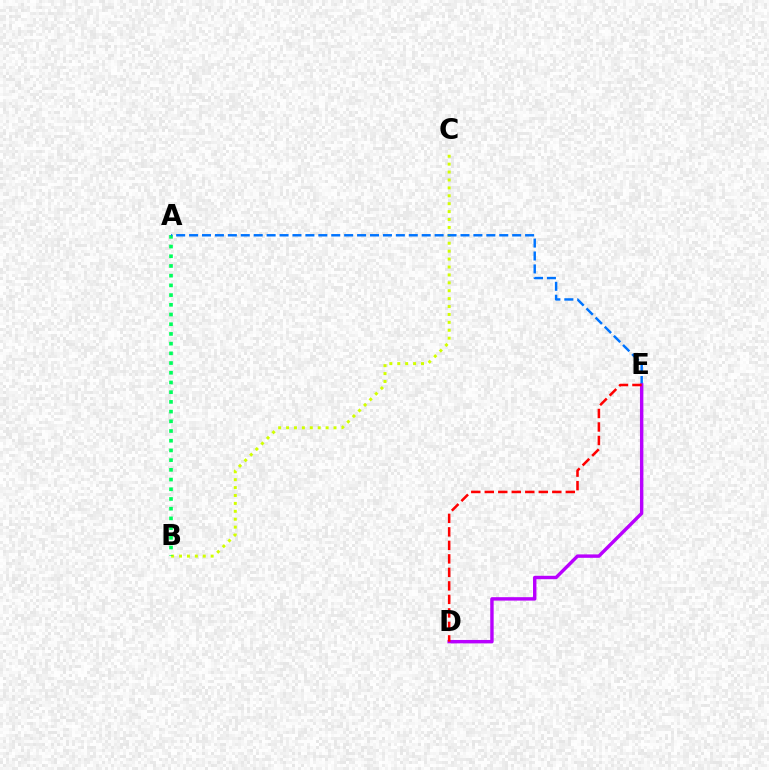{('B', 'C'): [{'color': '#d1ff00', 'line_style': 'dotted', 'thickness': 2.15}], ('A', 'B'): [{'color': '#00ff5c', 'line_style': 'dotted', 'thickness': 2.64}], ('A', 'E'): [{'color': '#0074ff', 'line_style': 'dashed', 'thickness': 1.76}], ('D', 'E'): [{'color': '#b900ff', 'line_style': 'solid', 'thickness': 2.46}, {'color': '#ff0000', 'line_style': 'dashed', 'thickness': 1.83}]}